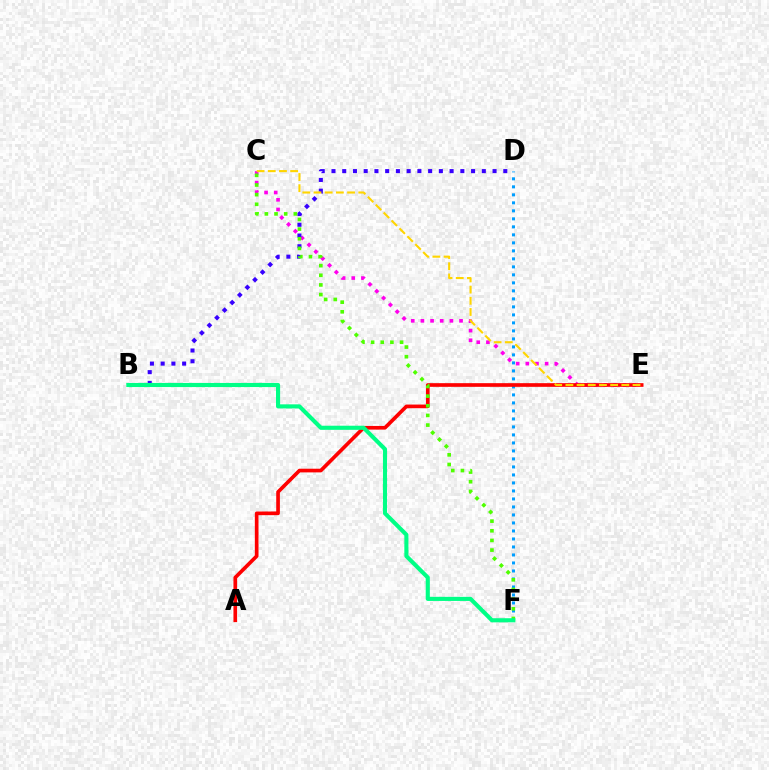{('C', 'E'): [{'color': '#ff00ed', 'line_style': 'dotted', 'thickness': 2.62}, {'color': '#ffd500', 'line_style': 'dashed', 'thickness': 1.52}], ('B', 'D'): [{'color': '#3700ff', 'line_style': 'dotted', 'thickness': 2.92}], ('D', 'F'): [{'color': '#009eff', 'line_style': 'dotted', 'thickness': 2.17}], ('A', 'E'): [{'color': '#ff0000', 'line_style': 'solid', 'thickness': 2.64}], ('C', 'F'): [{'color': '#4fff00', 'line_style': 'dotted', 'thickness': 2.62}], ('B', 'F'): [{'color': '#00ff86', 'line_style': 'solid', 'thickness': 2.96}]}